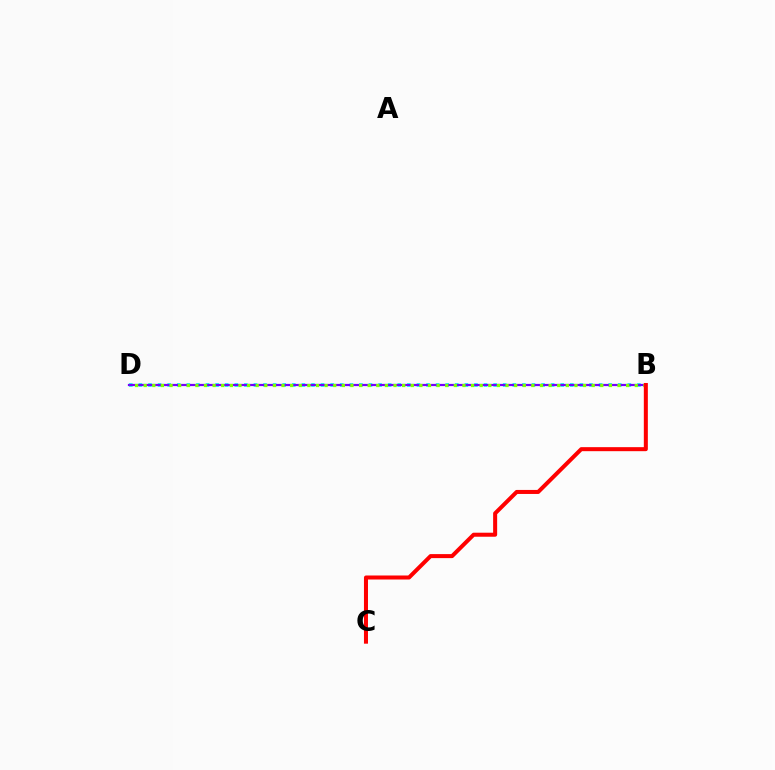{('B', 'D'): [{'color': '#00fff6', 'line_style': 'dotted', 'thickness': 2.6}, {'color': '#7200ff', 'line_style': 'solid', 'thickness': 1.6}, {'color': '#84ff00', 'line_style': 'dotted', 'thickness': 2.34}], ('B', 'C'): [{'color': '#ff0000', 'line_style': 'solid', 'thickness': 2.9}]}